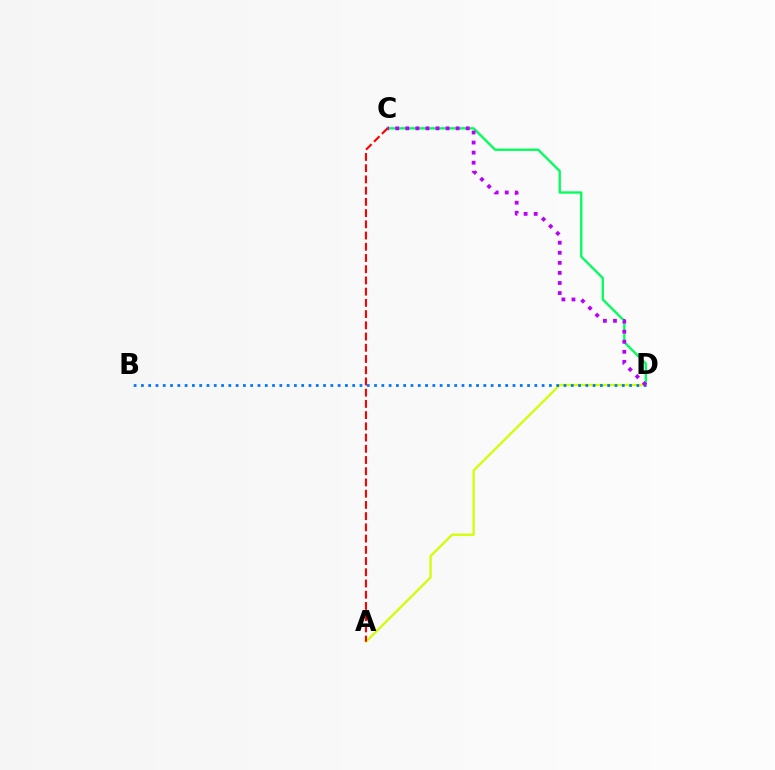{('C', 'D'): [{'color': '#00ff5c', 'line_style': 'solid', 'thickness': 1.68}, {'color': '#b900ff', 'line_style': 'dotted', 'thickness': 2.74}], ('A', 'D'): [{'color': '#d1ff00', 'line_style': 'solid', 'thickness': 1.63}], ('B', 'D'): [{'color': '#0074ff', 'line_style': 'dotted', 'thickness': 1.98}], ('A', 'C'): [{'color': '#ff0000', 'line_style': 'dashed', 'thickness': 1.52}]}